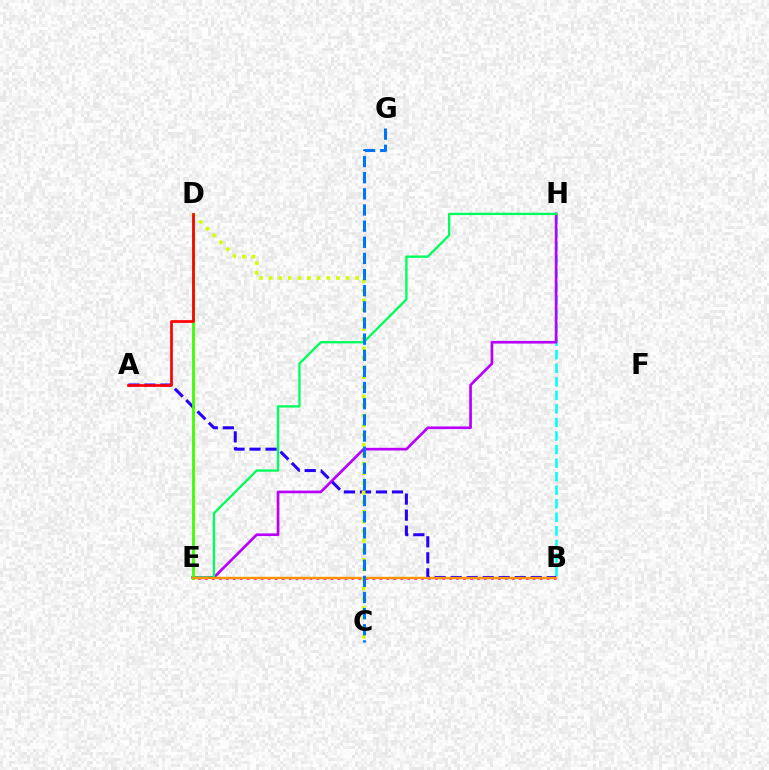{('B', 'H'): [{'color': '#00fff6', 'line_style': 'dashed', 'thickness': 1.84}], ('B', 'E'): [{'color': '#ff00ac', 'line_style': 'dotted', 'thickness': 1.9}, {'color': '#ff9400', 'line_style': 'solid', 'thickness': 1.72}], ('E', 'H'): [{'color': '#b900ff', 'line_style': 'solid', 'thickness': 1.93}, {'color': '#00ff5c', 'line_style': 'solid', 'thickness': 1.69}], ('A', 'B'): [{'color': '#2500ff', 'line_style': 'dashed', 'thickness': 2.18}], ('D', 'E'): [{'color': '#3dff00', 'line_style': 'solid', 'thickness': 2.01}], ('C', 'D'): [{'color': '#d1ff00', 'line_style': 'dotted', 'thickness': 2.61}], ('A', 'D'): [{'color': '#ff0000', 'line_style': 'solid', 'thickness': 1.94}], ('C', 'G'): [{'color': '#0074ff', 'line_style': 'dashed', 'thickness': 2.19}]}